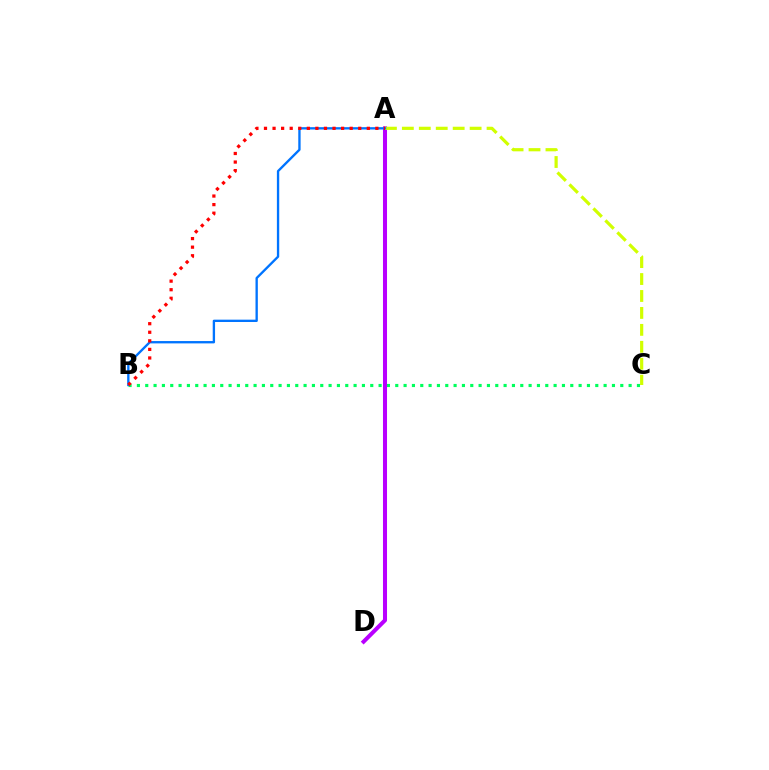{('B', 'C'): [{'color': '#00ff5c', 'line_style': 'dotted', 'thickness': 2.26}], ('A', 'D'): [{'color': '#b900ff', 'line_style': 'solid', 'thickness': 2.91}], ('A', 'C'): [{'color': '#d1ff00', 'line_style': 'dashed', 'thickness': 2.3}], ('A', 'B'): [{'color': '#0074ff', 'line_style': 'solid', 'thickness': 1.69}, {'color': '#ff0000', 'line_style': 'dotted', 'thickness': 2.33}]}